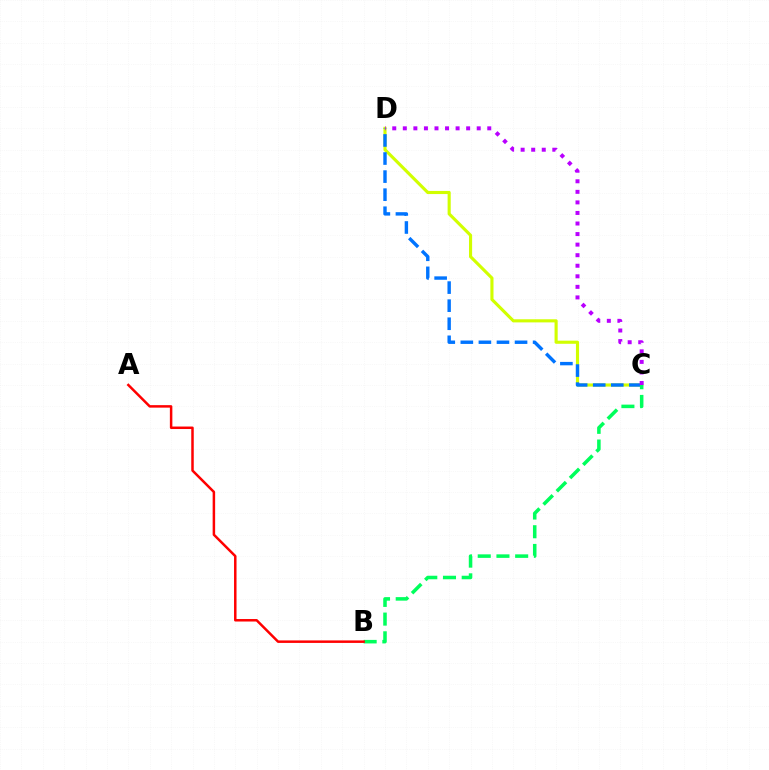{('C', 'D'): [{'color': '#d1ff00', 'line_style': 'solid', 'thickness': 2.25}, {'color': '#0074ff', 'line_style': 'dashed', 'thickness': 2.45}, {'color': '#b900ff', 'line_style': 'dotted', 'thickness': 2.87}], ('B', 'C'): [{'color': '#00ff5c', 'line_style': 'dashed', 'thickness': 2.54}], ('A', 'B'): [{'color': '#ff0000', 'line_style': 'solid', 'thickness': 1.8}]}